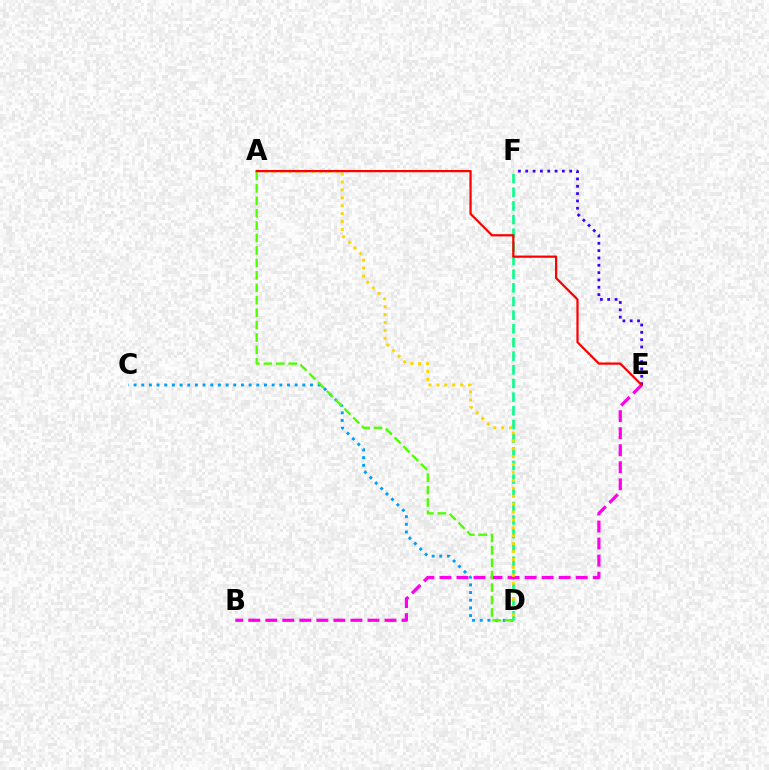{('E', 'F'): [{'color': '#3700ff', 'line_style': 'dotted', 'thickness': 1.99}], ('C', 'D'): [{'color': '#009eff', 'line_style': 'dotted', 'thickness': 2.08}], ('D', 'F'): [{'color': '#00ff86', 'line_style': 'dashed', 'thickness': 1.86}], ('B', 'E'): [{'color': '#ff00ed', 'line_style': 'dashed', 'thickness': 2.31}], ('A', 'D'): [{'color': '#4fff00', 'line_style': 'dashed', 'thickness': 1.69}, {'color': '#ffd500', 'line_style': 'dotted', 'thickness': 2.15}], ('A', 'E'): [{'color': '#ff0000', 'line_style': 'solid', 'thickness': 1.61}]}